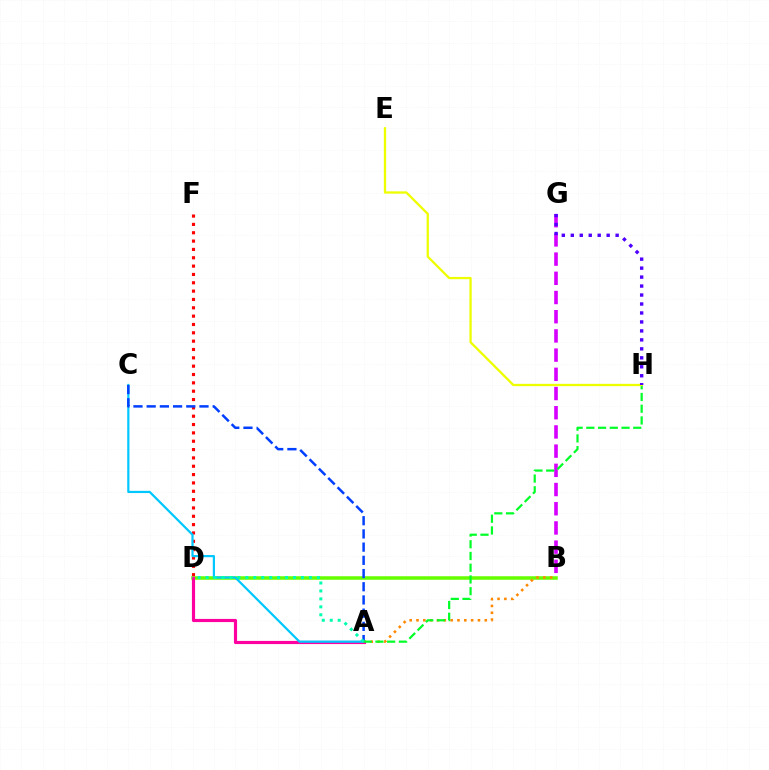{('B', 'D'): [{'color': '#66ff00', 'line_style': 'solid', 'thickness': 2.54}], ('B', 'G'): [{'color': '#d600ff', 'line_style': 'dashed', 'thickness': 2.61}], ('A', 'B'): [{'color': '#ff8800', 'line_style': 'dotted', 'thickness': 1.86}], ('A', 'D'): [{'color': '#ff00a0', 'line_style': 'solid', 'thickness': 2.28}, {'color': '#00ffaf', 'line_style': 'dotted', 'thickness': 2.16}], ('D', 'F'): [{'color': '#ff0000', 'line_style': 'dotted', 'thickness': 2.27}], ('A', 'C'): [{'color': '#00c7ff', 'line_style': 'solid', 'thickness': 1.6}, {'color': '#003fff', 'line_style': 'dashed', 'thickness': 1.79}], ('A', 'H'): [{'color': '#00ff27', 'line_style': 'dashed', 'thickness': 1.59}], ('E', 'H'): [{'color': '#eeff00', 'line_style': 'solid', 'thickness': 1.64}], ('G', 'H'): [{'color': '#4f00ff', 'line_style': 'dotted', 'thickness': 2.44}]}